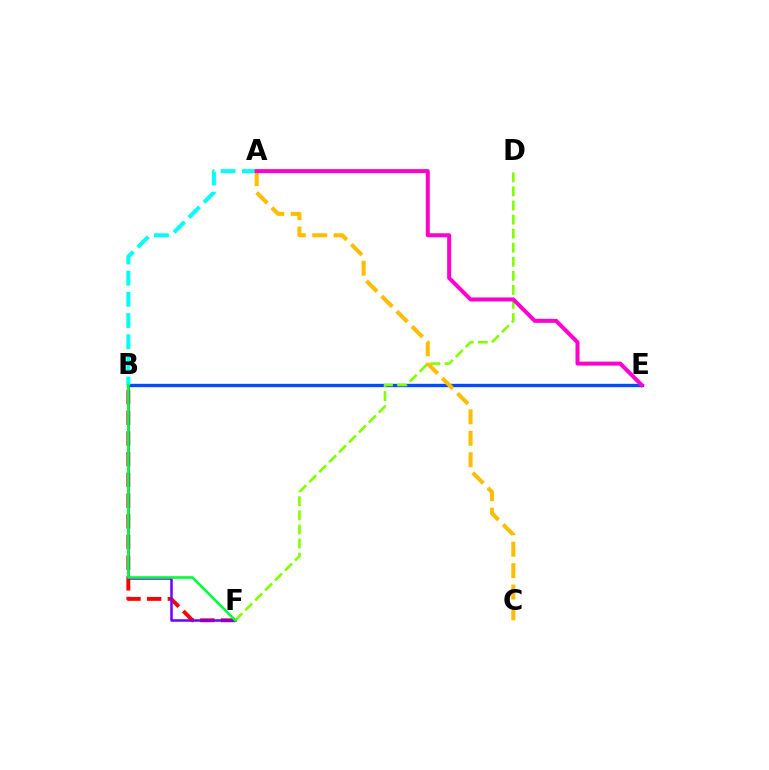{('B', 'E'): [{'color': '#004bff', 'line_style': 'solid', 'thickness': 2.42}], ('B', 'F'): [{'color': '#ff0000', 'line_style': 'dashed', 'thickness': 2.81}, {'color': '#7200ff', 'line_style': 'solid', 'thickness': 1.82}, {'color': '#00ff39', 'line_style': 'solid', 'thickness': 1.88}], ('A', 'B'): [{'color': '#00fff6', 'line_style': 'dashed', 'thickness': 2.87}], ('D', 'F'): [{'color': '#84ff00', 'line_style': 'dashed', 'thickness': 1.91}], ('A', 'C'): [{'color': '#ffbd00', 'line_style': 'dashed', 'thickness': 2.91}], ('A', 'E'): [{'color': '#ff00cf', 'line_style': 'solid', 'thickness': 2.88}]}